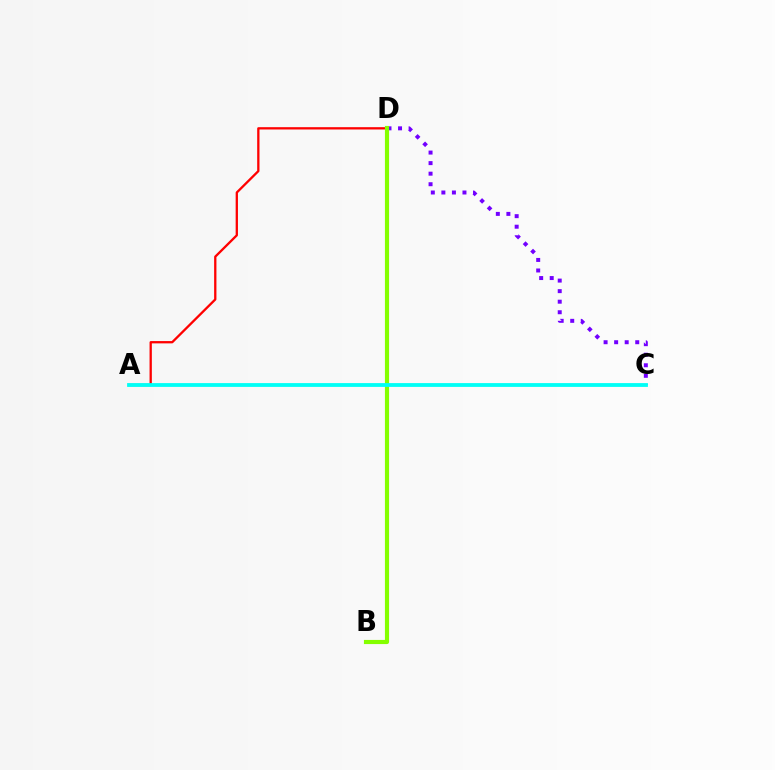{('A', 'D'): [{'color': '#ff0000', 'line_style': 'solid', 'thickness': 1.65}], ('C', 'D'): [{'color': '#7200ff', 'line_style': 'dotted', 'thickness': 2.87}], ('B', 'D'): [{'color': '#84ff00', 'line_style': 'solid', 'thickness': 2.99}], ('A', 'C'): [{'color': '#00fff6', 'line_style': 'solid', 'thickness': 2.74}]}